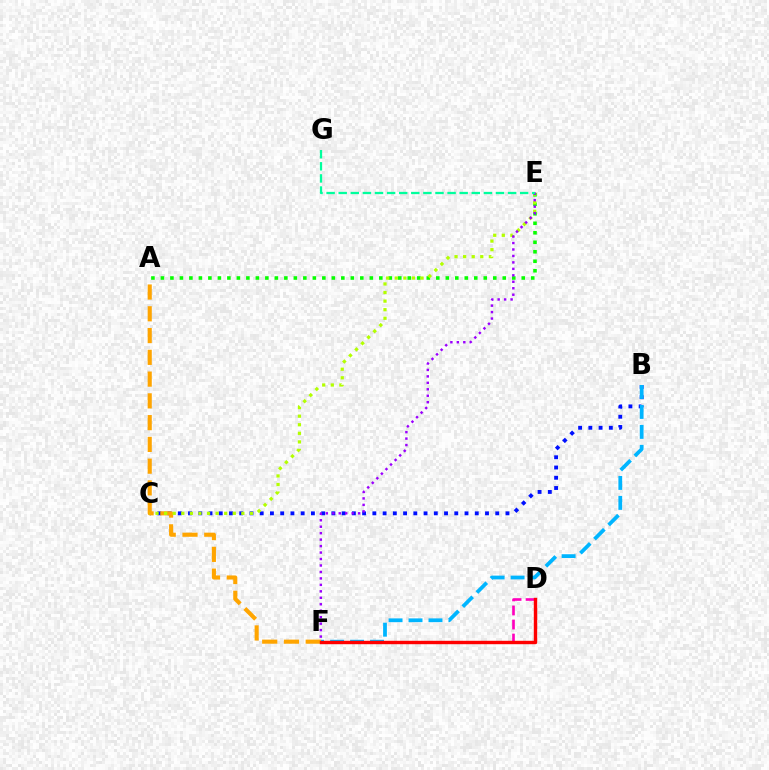{('A', 'E'): [{'color': '#08ff00', 'line_style': 'dotted', 'thickness': 2.58}], ('D', 'F'): [{'color': '#ff00bd', 'line_style': 'dashed', 'thickness': 1.91}, {'color': '#ff0000', 'line_style': 'solid', 'thickness': 2.45}], ('B', 'C'): [{'color': '#0010ff', 'line_style': 'dotted', 'thickness': 2.78}], ('B', 'F'): [{'color': '#00b5ff', 'line_style': 'dashed', 'thickness': 2.71}], ('A', 'F'): [{'color': '#ffa500', 'line_style': 'dashed', 'thickness': 2.96}], ('C', 'E'): [{'color': '#b3ff00', 'line_style': 'dotted', 'thickness': 2.33}], ('E', 'F'): [{'color': '#9b00ff', 'line_style': 'dotted', 'thickness': 1.76}], ('E', 'G'): [{'color': '#00ff9d', 'line_style': 'dashed', 'thickness': 1.64}]}